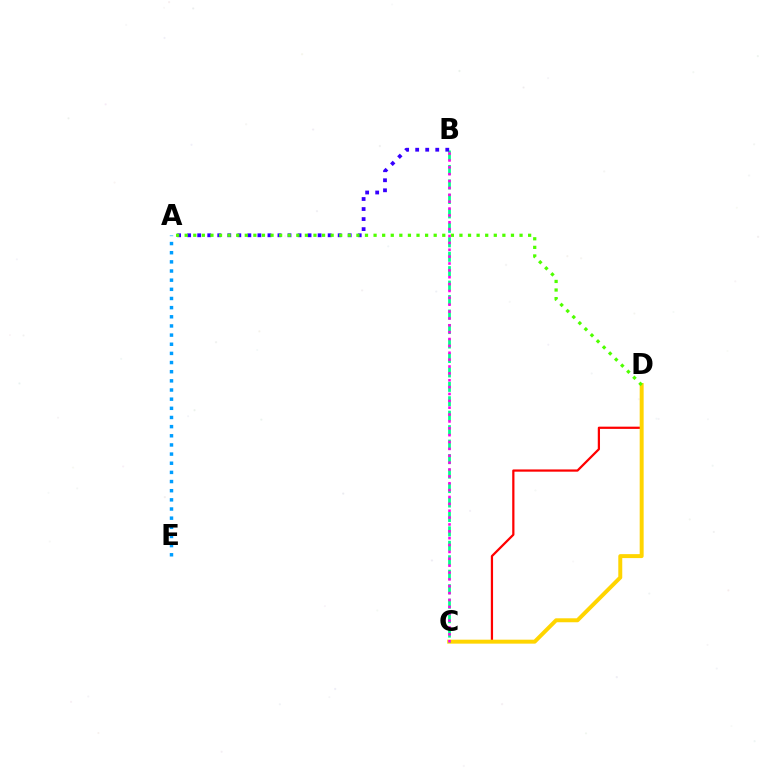{('C', 'D'): [{'color': '#ff0000', 'line_style': 'solid', 'thickness': 1.61}, {'color': '#ffd500', 'line_style': 'solid', 'thickness': 2.85}], ('B', 'C'): [{'color': '#00ff86', 'line_style': 'dashed', 'thickness': 1.96}, {'color': '#ff00ed', 'line_style': 'dotted', 'thickness': 1.87}], ('A', 'E'): [{'color': '#009eff', 'line_style': 'dotted', 'thickness': 2.49}], ('A', 'B'): [{'color': '#3700ff', 'line_style': 'dotted', 'thickness': 2.73}], ('A', 'D'): [{'color': '#4fff00', 'line_style': 'dotted', 'thickness': 2.33}]}